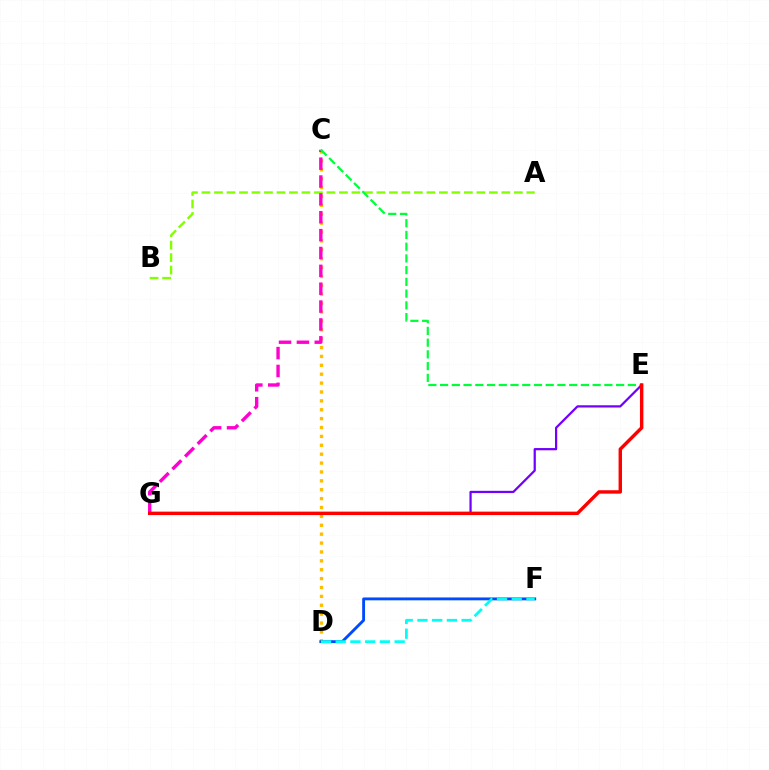{('C', 'D'): [{'color': '#ffbd00', 'line_style': 'dotted', 'thickness': 2.41}], ('D', 'F'): [{'color': '#004bff', 'line_style': 'solid', 'thickness': 2.06}, {'color': '#00fff6', 'line_style': 'dashed', 'thickness': 2.0}], ('A', 'B'): [{'color': '#84ff00', 'line_style': 'dashed', 'thickness': 1.7}], ('C', 'G'): [{'color': '#ff00cf', 'line_style': 'dashed', 'thickness': 2.43}], ('C', 'E'): [{'color': '#00ff39', 'line_style': 'dashed', 'thickness': 1.59}], ('E', 'G'): [{'color': '#7200ff', 'line_style': 'solid', 'thickness': 1.61}, {'color': '#ff0000', 'line_style': 'solid', 'thickness': 2.46}]}